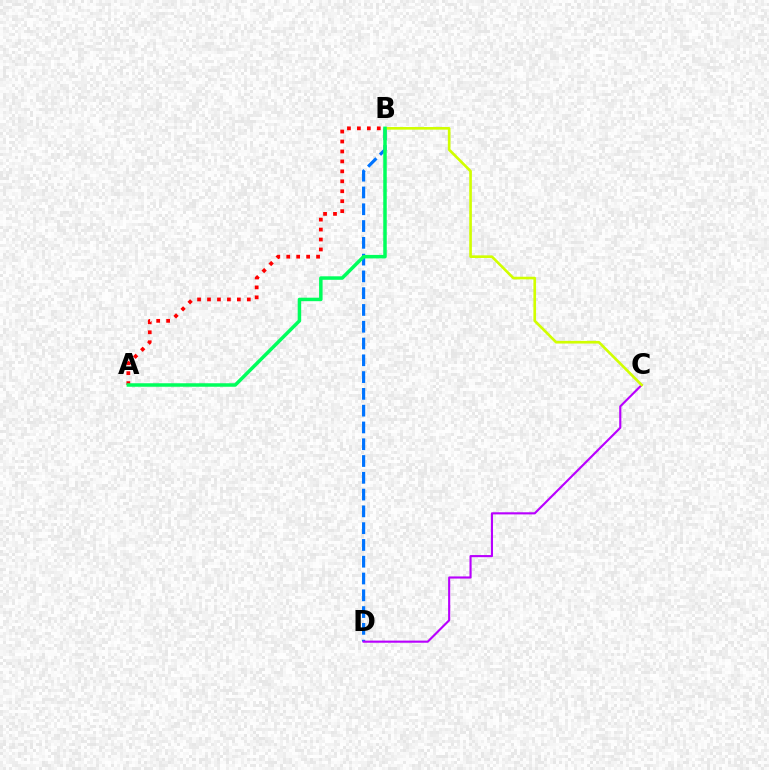{('A', 'B'): [{'color': '#ff0000', 'line_style': 'dotted', 'thickness': 2.7}, {'color': '#00ff5c', 'line_style': 'solid', 'thickness': 2.52}], ('B', 'D'): [{'color': '#0074ff', 'line_style': 'dashed', 'thickness': 2.28}], ('C', 'D'): [{'color': '#b900ff', 'line_style': 'solid', 'thickness': 1.53}], ('B', 'C'): [{'color': '#d1ff00', 'line_style': 'solid', 'thickness': 1.9}]}